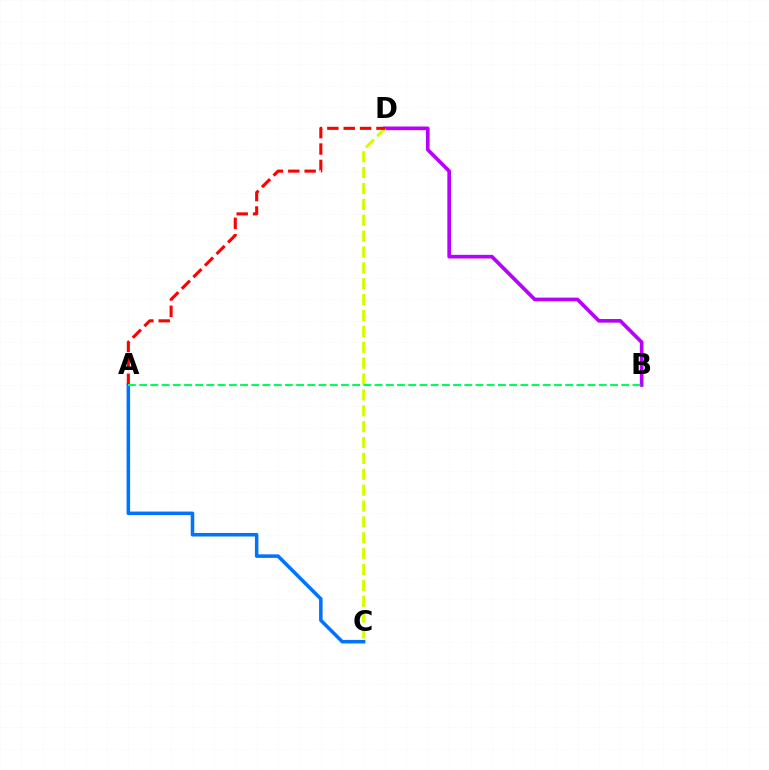{('B', 'D'): [{'color': '#b900ff', 'line_style': 'solid', 'thickness': 2.63}], ('C', 'D'): [{'color': '#d1ff00', 'line_style': 'dashed', 'thickness': 2.16}], ('A', 'C'): [{'color': '#0074ff', 'line_style': 'solid', 'thickness': 2.54}], ('A', 'D'): [{'color': '#ff0000', 'line_style': 'dashed', 'thickness': 2.22}], ('A', 'B'): [{'color': '#00ff5c', 'line_style': 'dashed', 'thickness': 1.52}]}